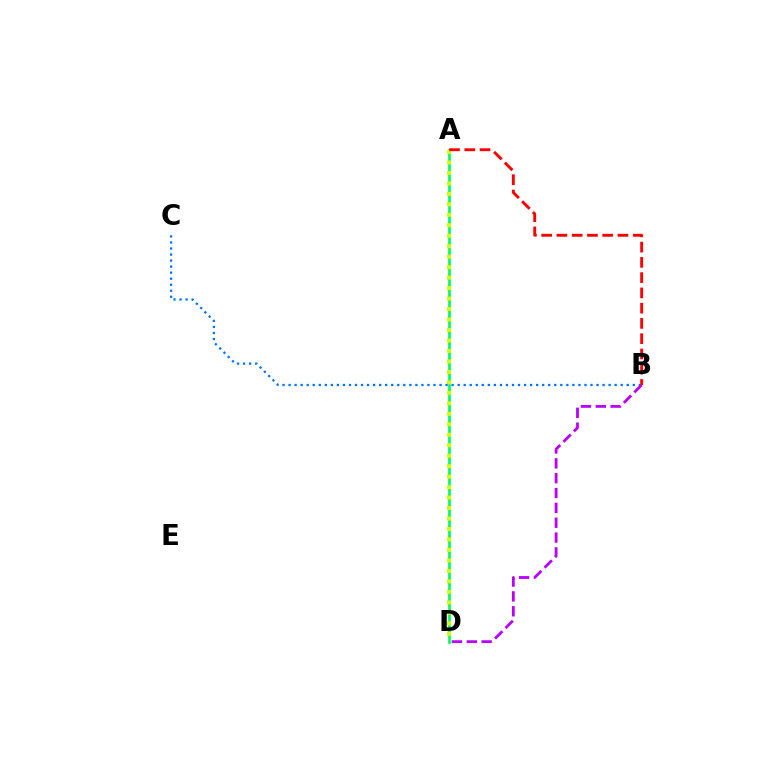{('A', 'D'): [{'color': '#00ff5c', 'line_style': 'solid', 'thickness': 1.95}, {'color': '#d1ff00', 'line_style': 'dotted', 'thickness': 2.85}], ('B', 'C'): [{'color': '#0074ff', 'line_style': 'dotted', 'thickness': 1.64}], ('B', 'D'): [{'color': '#b900ff', 'line_style': 'dashed', 'thickness': 2.02}], ('A', 'B'): [{'color': '#ff0000', 'line_style': 'dashed', 'thickness': 2.07}]}